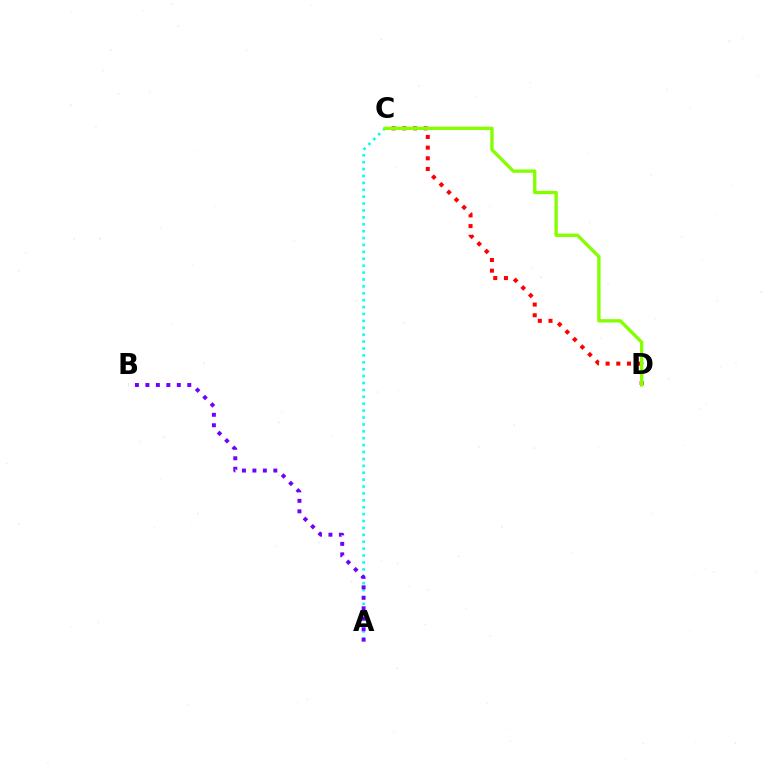{('A', 'C'): [{'color': '#00fff6', 'line_style': 'dotted', 'thickness': 1.88}], ('C', 'D'): [{'color': '#ff0000', 'line_style': 'dotted', 'thickness': 2.9}, {'color': '#84ff00', 'line_style': 'solid', 'thickness': 2.4}], ('A', 'B'): [{'color': '#7200ff', 'line_style': 'dotted', 'thickness': 2.84}]}